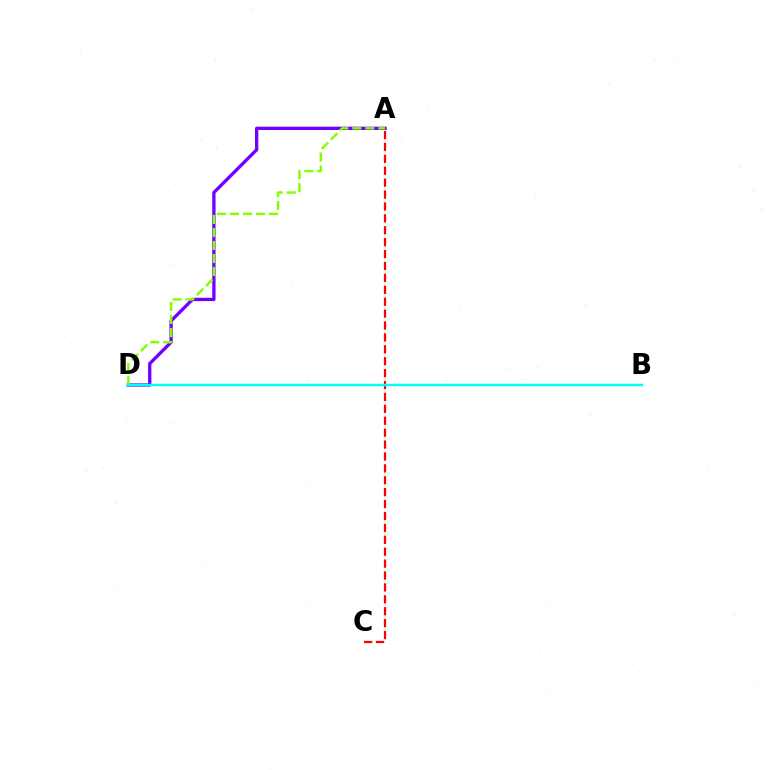{('A', 'D'): [{'color': '#7200ff', 'line_style': 'solid', 'thickness': 2.39}, {'color': '#84ff00', 'line_style': 'dashed', 'thickness': 1.77}], ('A', 'C'): [{'color': '#ff0000', 'line_style': 'dashed', 'thickness': 1.62}], ('B', 'D'): [{'color': '#00fff6', 'line_style': 'solid', 'thickness': 1.76}]}